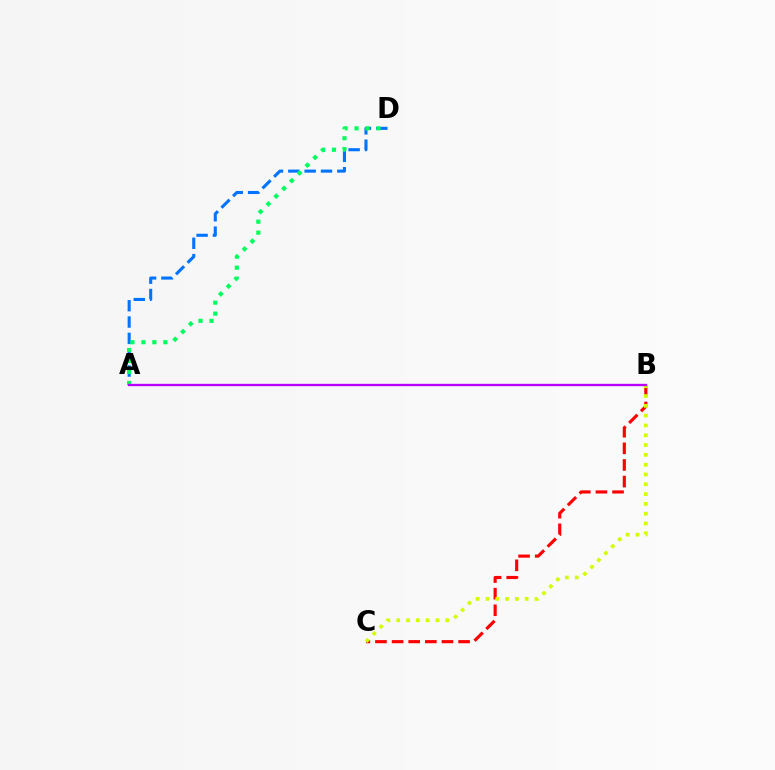{('B', 'C'): [{'color': '#ff0000', 'line_style': 'dashed', 'thickness': 2.26}, {'color': '#d1ff00', 'line_style': 'dotted', 'thickness': 2.66}], ('A', 'D'): [{'color': '#0074ff', 'line_style': 'dashed', 'thickness': 2.22}, {'color': '#00ff5c', 'line_style': 'dotted', 'thickness': 2.99}], ('A', 'B'): [{'color': '#b900ff', 'line_style': 'solid', 'thickness': 1.69}]}